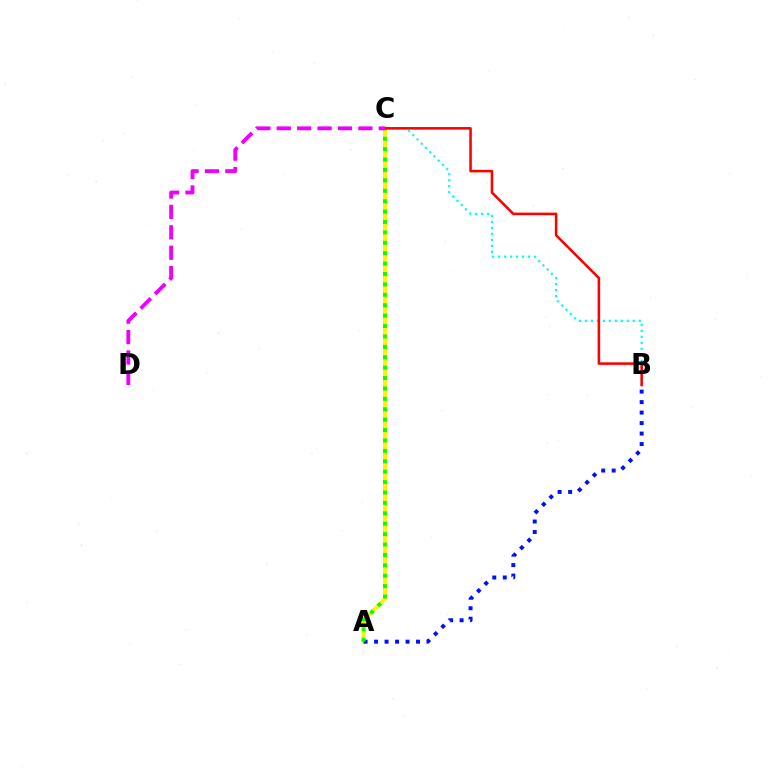{('B', 'C'): [{'color': '#00fff6', 'line_style': 'dotted', 'thickness': 1.63}, {'color': '#ff0000', 'line_style': 'solid', 'thickness': 1.84}], ('A', 'C'): [{'color': '#fcf500', 'line_style': 'solid', 'thickness': 2.87}, {'color': '#08ff00', 'line_style': 'dotted', 'thickness': 2.83}], ('A', 'B'): [{'color': '#0010ff', 'line_style': 'dotted', 'thickness': 2.85}], ('C', 'D'): [{'color': '#ee00ff', 'line_style': 'dashed', 'thickness': 2.77}]}